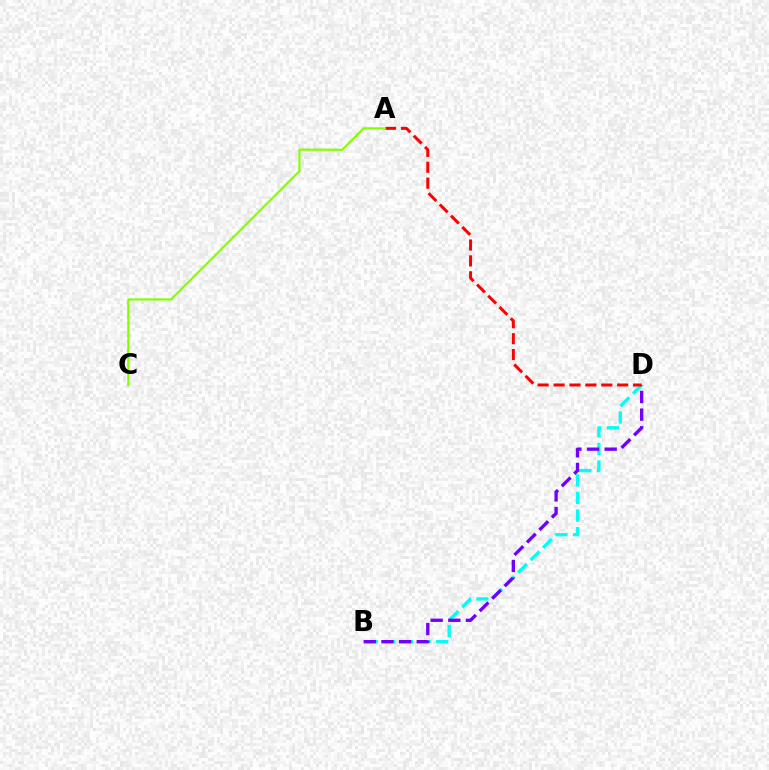{('B', 'D'): [{'color': '#00fff6', 'line_style': 'dashed', 'thickness': 2.39}, {'color': '#7200ff', 'line_style': 'dashed', 'thickness': 2.4}], ('A', 'D'): [{'color': '#ff0000', 'line_style': 'dashed', 'thickness': 2.16}], ('A', 'C'): [{'color': '#84ff00', 'line_style': 'solid', 'thickness': 1.56}]}